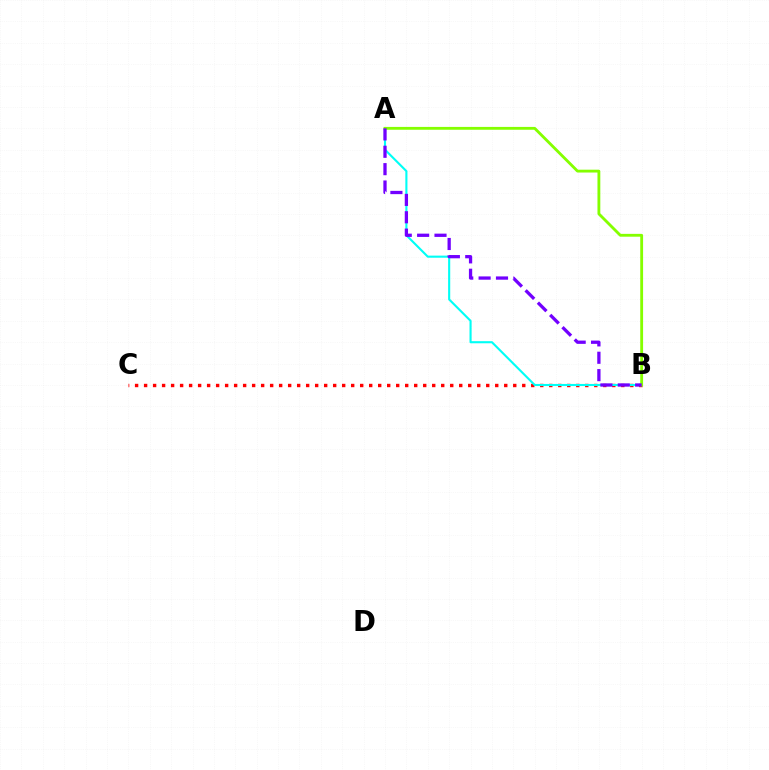{('B', 'C'): [{'color': '#ff0000', 'line_style': 'dotted', 'thickness': 2.45}], ('A', 'B'): [{'color': '#00fff6', 'line_style': 'solid', 'thickness': 1.52}, {'color': '#84ff00', 'line_style': 'solid', 'thickness': 2.04}, {'color': '#7200ff', 'line_style': 'dashed', 'thickness': 2.36}]}